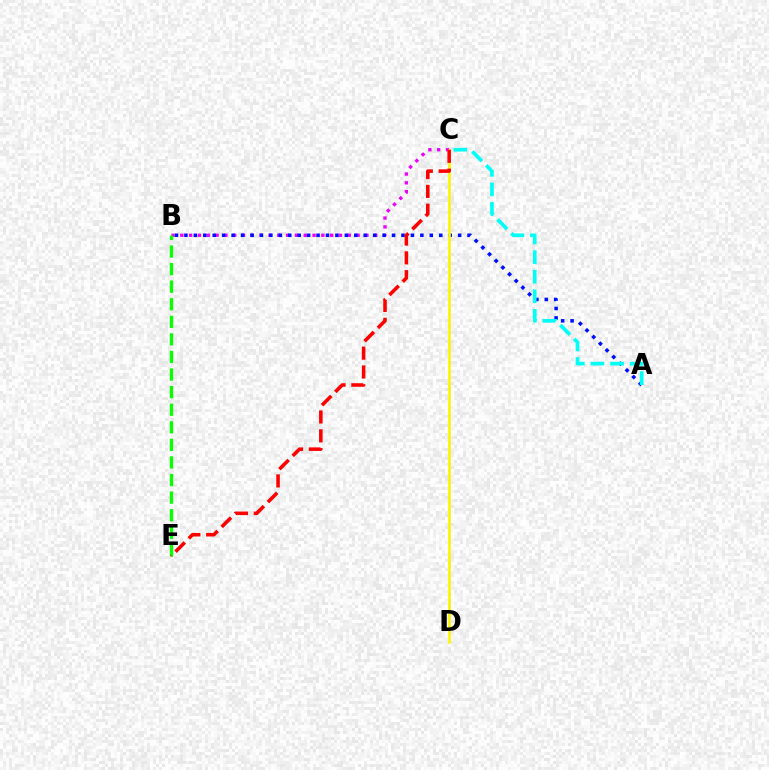{('B', 'C'): [{'color': '#ee00ff', 'line_style': 'dotted', 'thickness': 2.4}], ('A', 'B'): [{'color': '#0010ff', 'line_style': 'dotted', 'thickness': 2.56}], ('A', 'C'): [{'color': '#00fff6', 'line_style': 'dashed', 'thickness': 2.66}], ('C', 'D'): [{'color': '#fcf500', 'line_style': 'solid', 'thickness': 1.89}], ('B', 'E'): [{'color': '#08ff00', 'line_style': 'dashed', 'thickness': 2.39}], ('C', 'E'): [{'color': '#ff0000', 'line_style': 'dashed', 'thickness': 2.56}]}